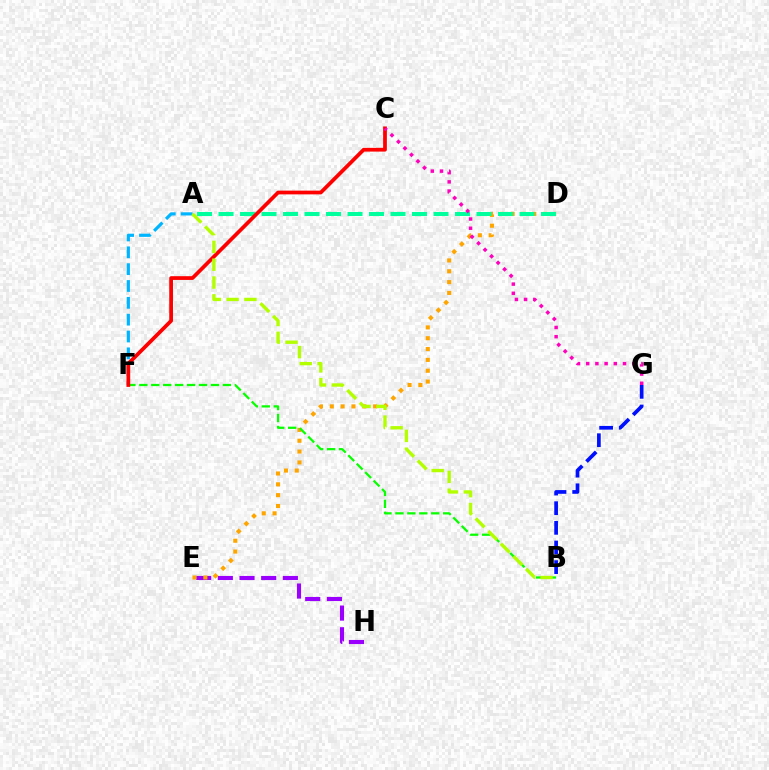{('E', 'H'): [{'color': '#9b00ff', 'line_style': 'dashed', 'thickness': 2.94}], ('D', 'E'): [{'color': '#ffa500', 'line_style': 'dotted', 'thickness': 2.94}], ('A', 'D'): [{'color': '#00ff9d', 'line_style': 'dashed', 'thickness': 2.92}], ('B', 'F'): [{'color': '#08ff00', 'line_style': 'dashed', 'thickness': 1.62}], ('A', 'F'): [{'color': '#00b5ff', 'line_style': 'dashed', 'thickness': 2.29}], ('C', 'F'): [{'color': '#ff0000', 'line_style': 'solid', 'thickness': 2.7}], ('A', 'B'): [{'color': '#b3ff00', 'line_style': 'dashed', 'thickness': 2.42}], ('C', 'G'): [{'color': '#ff00bd', 'line_style': 'dotted', 'thickness': 2.5}], ('B', 'G'): [{'color': '#0010ff', 'line_style': 'dashed', 'thickness': 2.67}]}